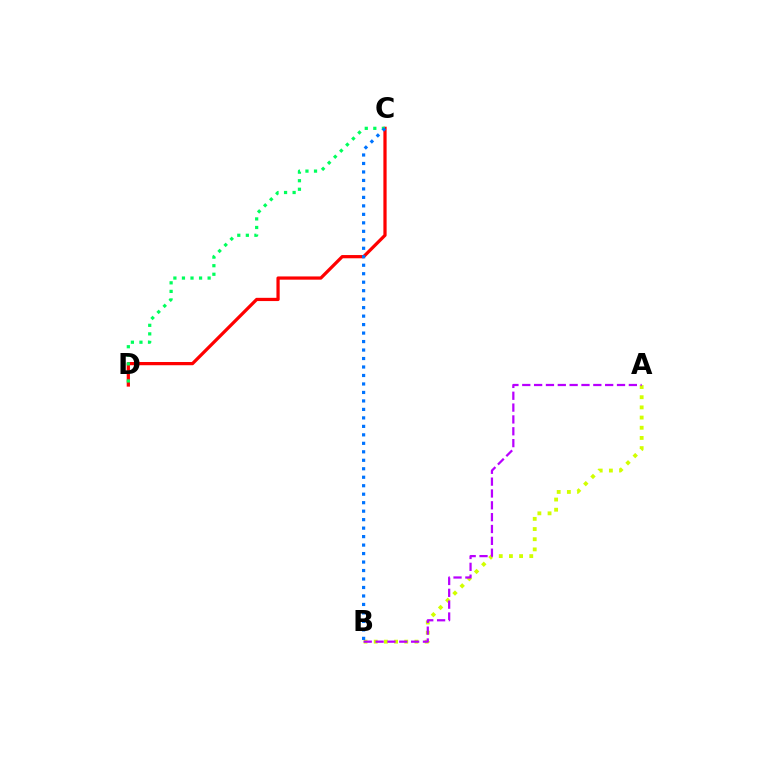{('C', 'D'): [{'color': '#ff0000', 'line_style': 'solid', 'thickness': 2.33}, {'color': '#00ff5c', 'line_style': 'dotted', 'thickness': 2.33}], ('A', 'B'): [{'color': '#d1ff00', 'line_style': 'dotted', 'thickness': 2.76}, {'color': '#b900ff', 'line_style': 'dashed', 'thickness': 1.61}], ('B', 'C'): [{'color': '#0074ff', 'line_style': 'dotted', 'thickness': 2.3}]}